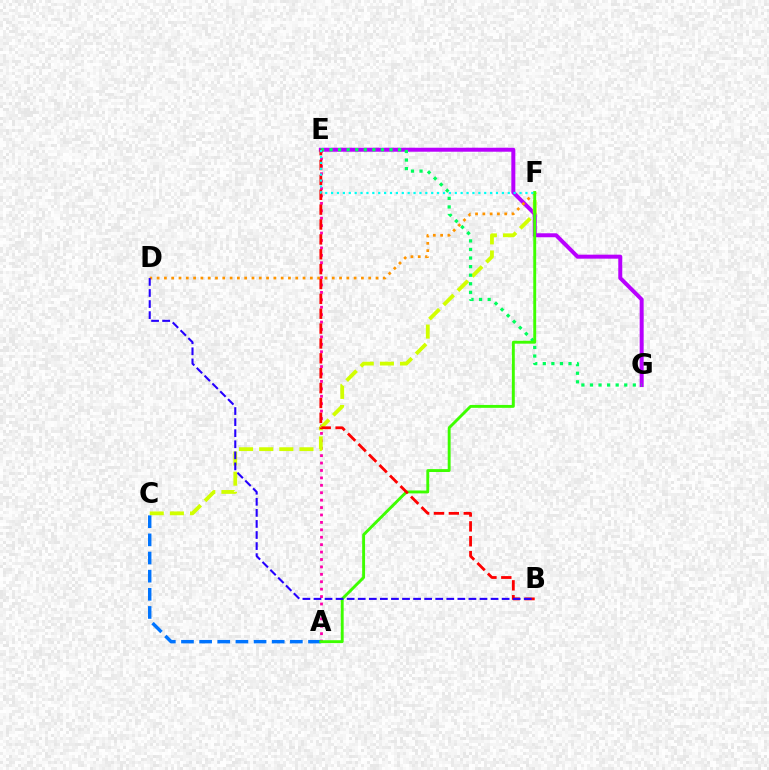{('E', 'G'): [{'color': '#b900ff', 'line_style': 'solid', 'thickness': 2.87}, {'color': '#00ff5c', 'line_style': 'dotted', 'thickness': 2.33}], ('A', 'E'): [{'color': '#ff00ac', 'line_style': 'dotted', 'thickness': 2.02}], ('D', 'F'): [{'color': '#ff9400', 'line_style': 'dotted', 'thickness': 1.98}], ('C', 'F'): [{'color': '#d1ff00', 'line_style': 'dashed', 'thickness': 2.74}], ('A', 'C'): [{'color': '#0074ff', 'line_style': 'dashed', 'thickness': 2.47}], ('A', 'F'): [{'color': '#3dff00', 'line_style': 'solid', 'thickness': 2.08}], ('B', 'E'): [{'color': '#ff0000', 'line_style': 'dashed', 'thickness': 2.02}], ('B', 'D'): [{'color': '#2500ff', 'line_style': 'dashed', 'thickness': 1.5}], ('E', 'F'): [{'color': '#00fff6', 'line_style': 'dotted', 'thickness': 1.6}]}